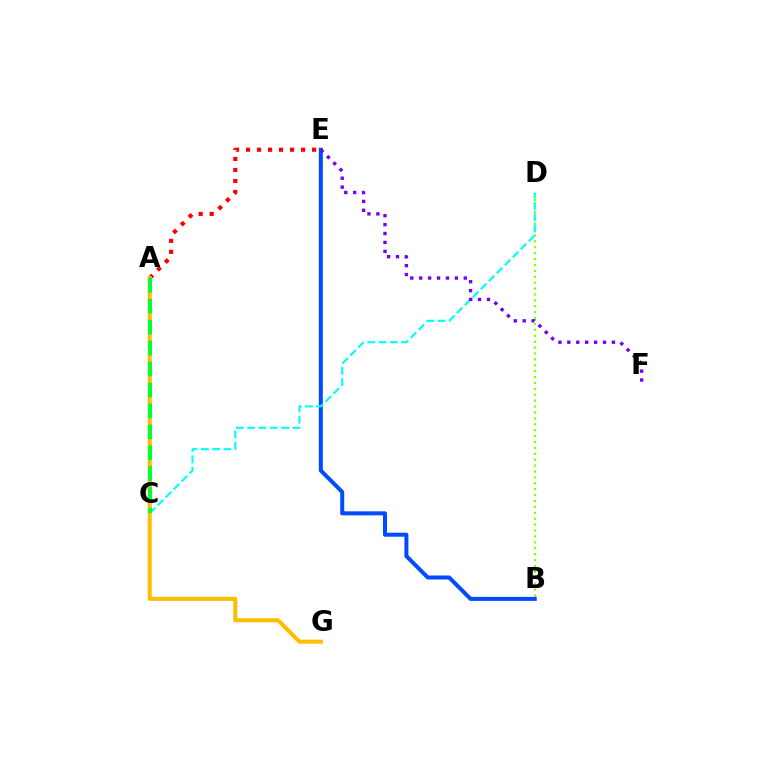{('A', 'E'): [{'color': '#ff0000', 'line_style': 'dotted', 'thickness': 2.99}], ('B', 'D'): [{'color': '#84ff00', 'line_style': 'dotted', 'thickness': 1.6}], ('B', 'E'): [{'color': '#004bff', 'line_style': 'solid', 'thickness': 2.88}], ('C', 'D'): [{'color': '#00fff6', 'line_style': 'dashed', 'thickness': 1.53}], ('A', 'C'): [{'color': '#ff00cf', 'line_style': 'dashed', 'thickness': 2.83}, {'color': '#00ff39', 'line_style': 'dashed', 'thickness': 2.84}], ('A', 'G'): [{'color': '#ffbd00', 'line_style': 'solid', 'thickness': 2.92}], ('E', 'F'): [{'color': '#7200ff', 'line_style': 'dotted', 'thickness': 2.42}]}